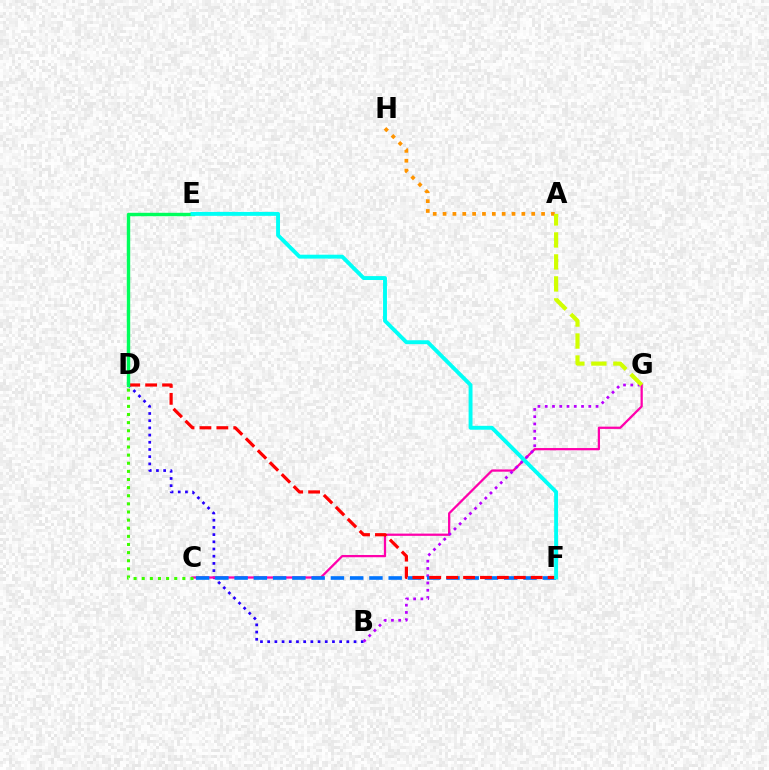{('B', 'D'): [{'color': '#2500ff', 'line_style': 'dotted', 'thickness': 1.96}], ('C', 'G'): [{'color': '#ff00ac', 'line_style': 'solid', 'thickness': 1.63}], ('B', 'G'): [{'color': '#b900ff', 'line_style': 'dotted', 'thickness': 1.97}], ('C', 'F'): [{'color': '#0074ff', 'line_style': 'dashed', 'thickness': 2.62}], ('D', 'F'): [{'color': '#ff0000', 'line_style': 'dashed', 'thickness': 2.3}], ('D', 'E'): [{'color': '#00ff5c', 'line_style': 'solid', 'thickness': 2.46}], ('A', 'H'): [{'color': '#ff9400', 'line_style': 'dotted', 'thickness': 2.68}], ('C', 'D'): [{'color': '#3dff00', 'line_style': 'dotted', 'thickness': 2.21}], ('A', 'G'): [{'color': '#d1ff00', 'line_style': 'dashed', 'thickness': 2.99}], ('E', 'F'): [{'color': '#00fff6', 'line_style': 'solid', 'thickness': 2.81}]}